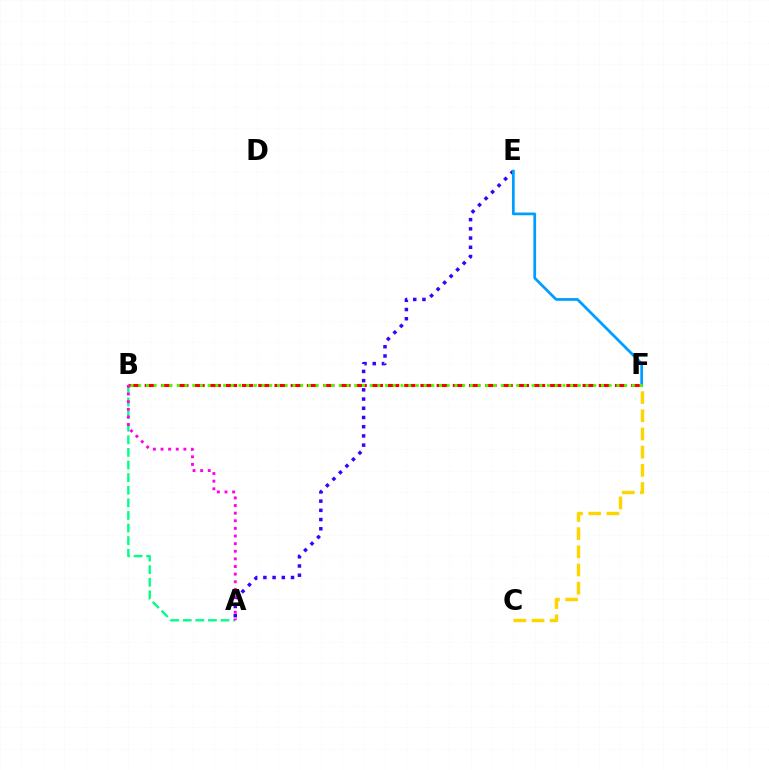{('B', 'F'): [{'color': '#ff0000', 'line_style': 'dashed', 'thickness': 2.2}, {'color': '#4fff00', 'line_style': 'dotted', 'thickness': 2.1}], ('A', 'E'): [{'color': '#3700ff', 'line_style': 'dotted', 'thickness': 2.5}], ('E', 'F'): [{'color': '#009eff', 'line_style': 'solid', 'thickness': 1.97}], ('A', 'B'): [{'color': '#00ff86', 'line_style': 'dashed', 'thickness': 1.71}, {'color': '#ff00ed', 'line_style': 'dotted', 'thickness': 2.07}], ('C', 'F'): [{'color': '#ffd500', 'line_style': 'dashed', 'thickness': 2.47}]}